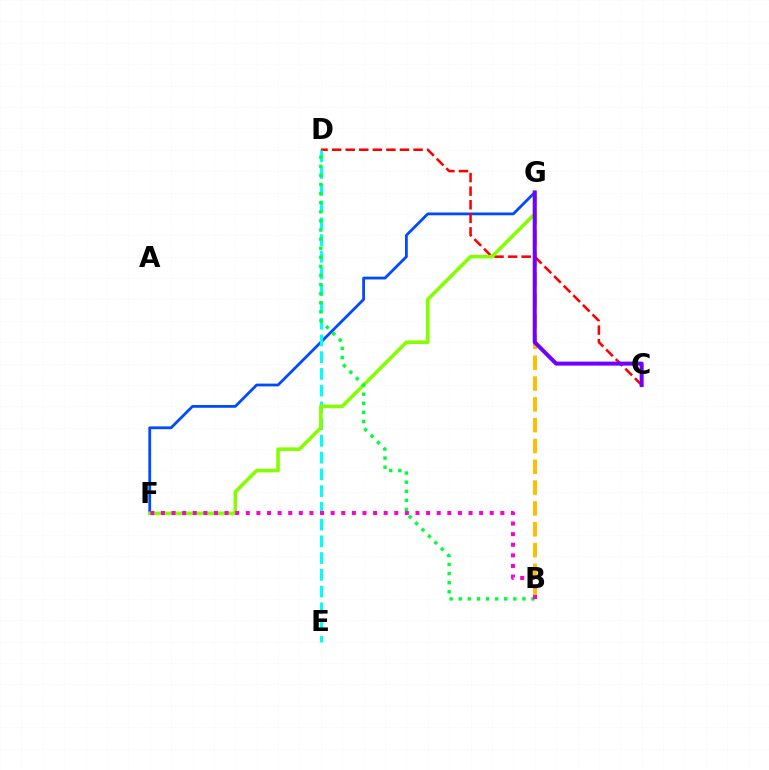{('F', 'G'): [{'color': '#004bff', 'line_style': 'solid', 'thickness': 2.01}, {'color': '#84ff00', 'line_style': 'solid', 'thickness': 2.58}], ('B', 'G'): [{'color': '#ffbd00', 'line_style': 'dashed', 'thickness': 2.83}], ('C', 'D'): [{'color': '#ff0000', 'line_style': 'dashed', 'thickness': 1.84}], ('D', 'E'): [{'color': '#00fff6', 'line_style': 'dashed', 'thickness': 2.27}], ('C', 'G'): [{'color': '#7200ff', 'line_style': 'solid', 'thickness': 2.89}], ('B', 'D'): [{'color': '#00ff39', 'line_style': 'dotted', 'thickness': 2.47}], ('B', 'F'): [{'color': '#ff00cf', 'line_style': 'dotted', 'thickness': 2.88}]}